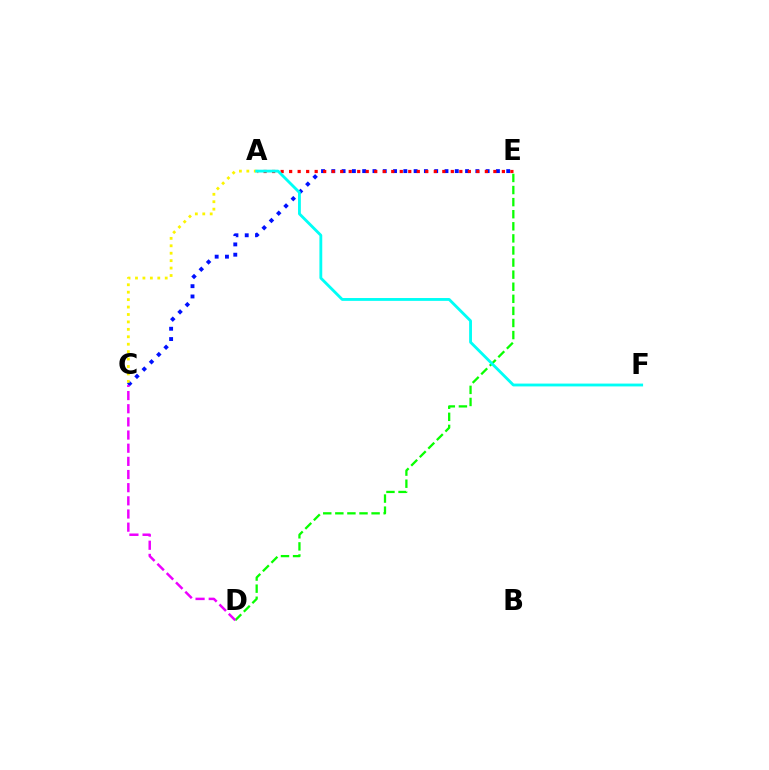{('C', 'E'): [{'color': '#0010ff', 'line_style': 'dotted', 'thickness': 2.8}], ('A', 'C'): [{'color': '#fcf500', 'line_style': 'dotted', 'thickness': 2.02}], ('A', 'E'): [{'color': '#ff0000', 'line_style': 'dotted', 'thickness': 2.31}], ('D', 'E'): [{'color': '#08ff00', 'line_style': 'dashed', 'thickness': 1.64}], ('C', 'D'): [{'color': '#ee00ff', 'line_style': 'dashed', 'thickness': 1.79}], ('A', 'F'): [{'color': '#00fff6', 'line_style': 'solid', 'thickness': 2.04}]}